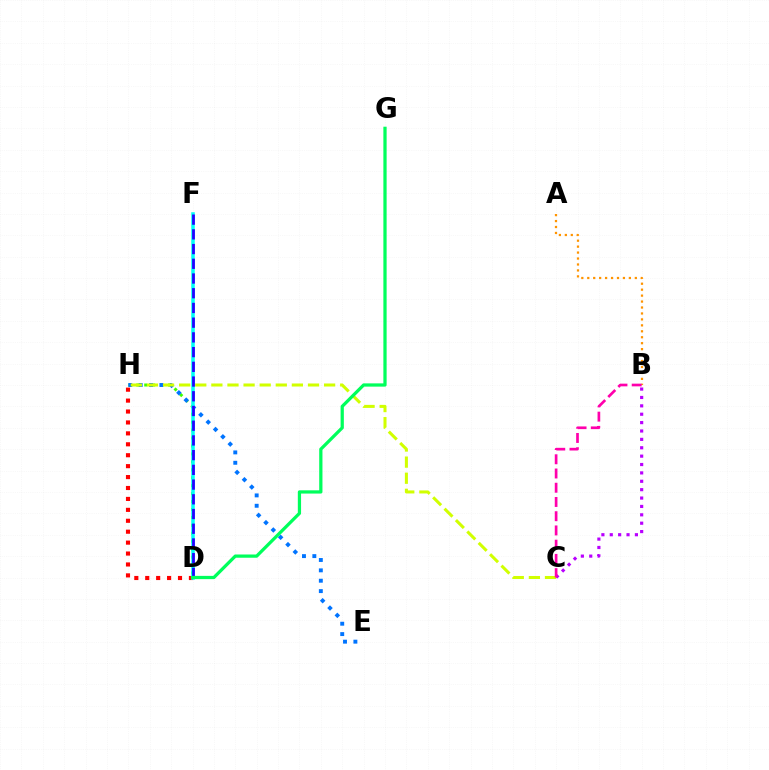{('D', 'H'): [{'color': '#3dff00', 'line_style': 'dotted', 'thickness': 2.16}, {'color': '#ff0000', 'line_style': 'dotted', 'thickness': 2.97}], ('E', 'H'): [{'color': '#0074ff', 'line_style': 'dotted', 'thickness': 2.82}], ('B', 'C'): [{'color': '#b900ff', 'line_style': 'dotted', 'thickness': 2.28}, {'color': '#ff00ac', 'line_style': 'dashed', 'thickness': 1.93}], ('D', 'F'): [{'color': '#00fff6', 'line_style': 'solid', 'thickness': 2.54}, {'color': '#2500ff', 'line_style': 'dashed', 'thickness': 2.0}], ('C', 'H'): [{'color': '#d1ff00', 'line_style': 'dashed', 'thickness': 2.19}], ('A', 'B'): [{'color': '#ff9400', 'line_style': 'dotted', 'thickness': 1.62}], ('D', 'G'): [{'color': '#00ff5c', 'line_style': 'solid', 'thickness': 2.34}]}